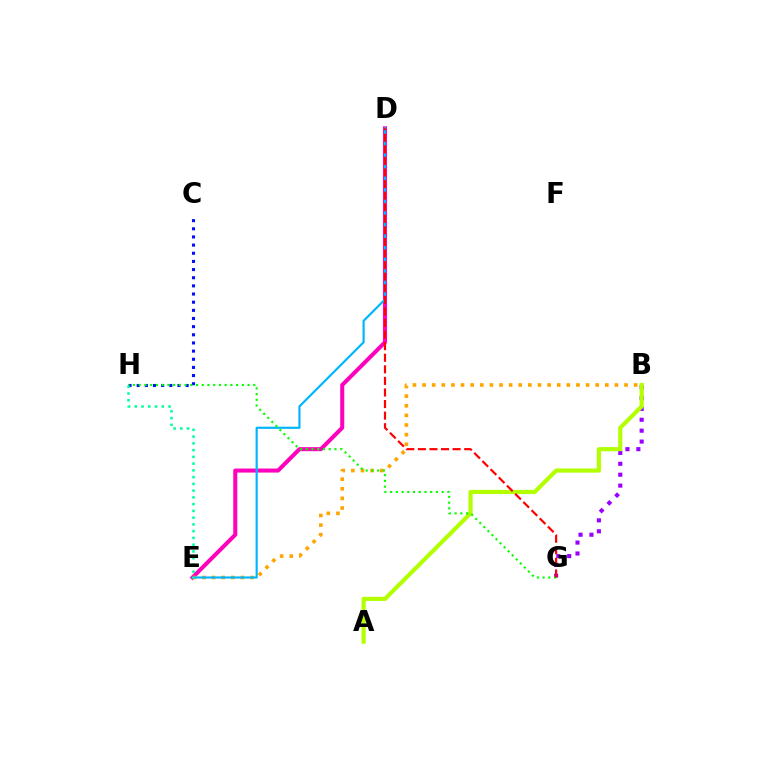{('B', 'G'): [{'color': '#9b00ff', 'line_style': 'dotted', 'thickness': 2.96}], ('C', 'H'): [{'color': '#0010ff', 'line_style': 'dotted', 'thickness': 2.22}], ('D', 'E'): [{'color': '#ff00bd', 'line_style': 'solid', 'thickness': 2.9}, {'color': '#00b5ff', 'line_style': 'solid', 'thickness': 1.56}], ('B', 'E'): [{'color': '#ffa500', 'line_style': 'dotted', 'thickness': 2.61}], ('A', 'B'): [{'color': '#b3ff00', 'line_style': 'solid', 'thickness': 2.99}], ('G', 'H'): [{'color': '#08ff00', 'line_style': 'dotted', 'thickness': 1.56}], ('E', 'H'): [{'color': '#00ff9d', 'line_style': 'dotted', 'thickness': 1.84}], ('D', 'G'): [{'color': '#ff0000', 'line_style': 'dashed', 'thickness': 1.57}]}